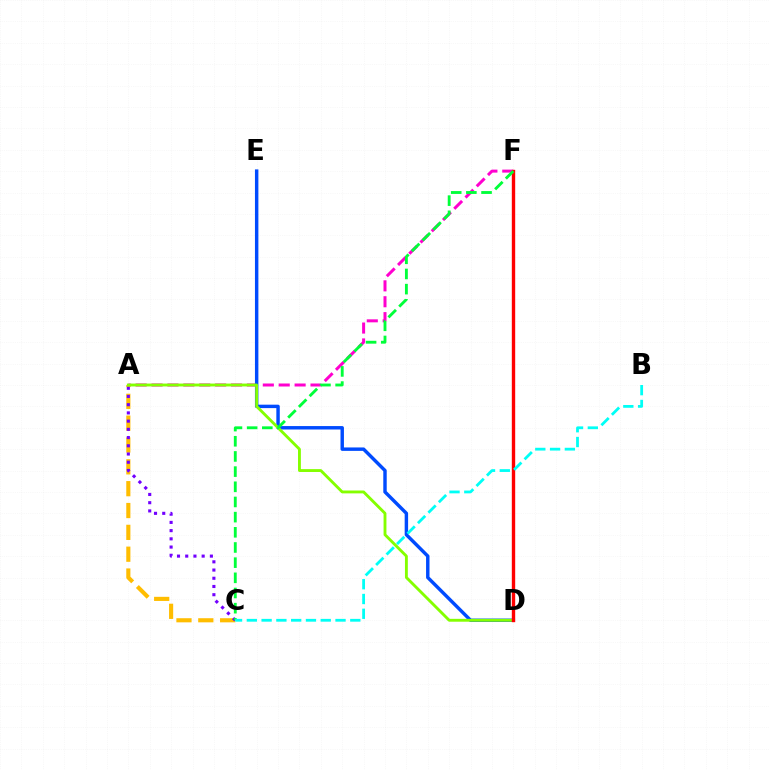{('A', 'F'): [{'color': '#ff00cf', 'line_style': 'dashed', 'thickness': 2.16}], ('D', 'E'): [{'color': '#004bff', 'line_style': 'solid', 'thickness': 2.47}], ('A', 'C'): [{'color': '#ffbd00', 'line_style': 'dashed', 'thickness': 2.97}, {'color': '#7200ff', 'line_style': 'dotted', 'thickness': 2.23}], ('A', 'D'): [{'color': '#84ff00', 'line_style': 'solid', 'thickness': 2.06}], ('D', 'F'): [{'color': '#ff0000', 'line_style': 'solid', 'thickness': 2.43}], ('C', 'F'): [{'color': '#00ff39', 'line_style': 'dashed', 'thickness': 2.06}], ('B', 'C'): [{'color': '#00fff6', 'line_style': 'dashed', 'thickness': 2.01}]}